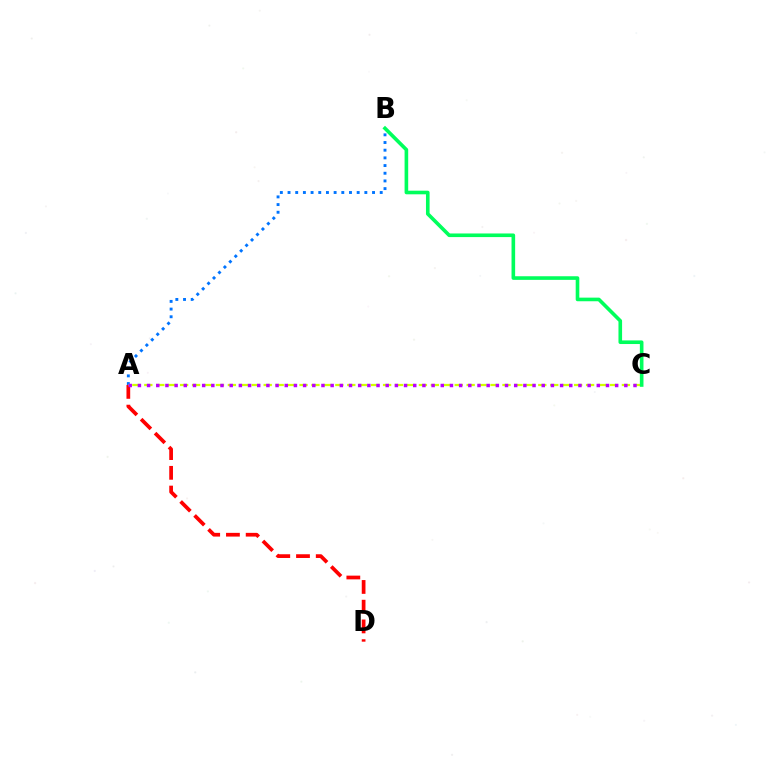{('A', 'B'): [{'color': '#0074ff', 'line_style': 'dotted', 'thickness': 2.09}], ('A', 'D'): [{'color': '#ff0000', 'line_style': 'dashed', 'thickness': 2.68}], ('A', 'C'): [{'color': '#d1ff00', 'line_style': 'dashed', 'thickness': 1.62}, {'color': '#b900ff', 'line_style': 'dotted', 'thickness': 2.49}], ('B', 'C'): [{'color': '#00ff5c', 'line_style': 'solid', 'thickness': 2.6}]}